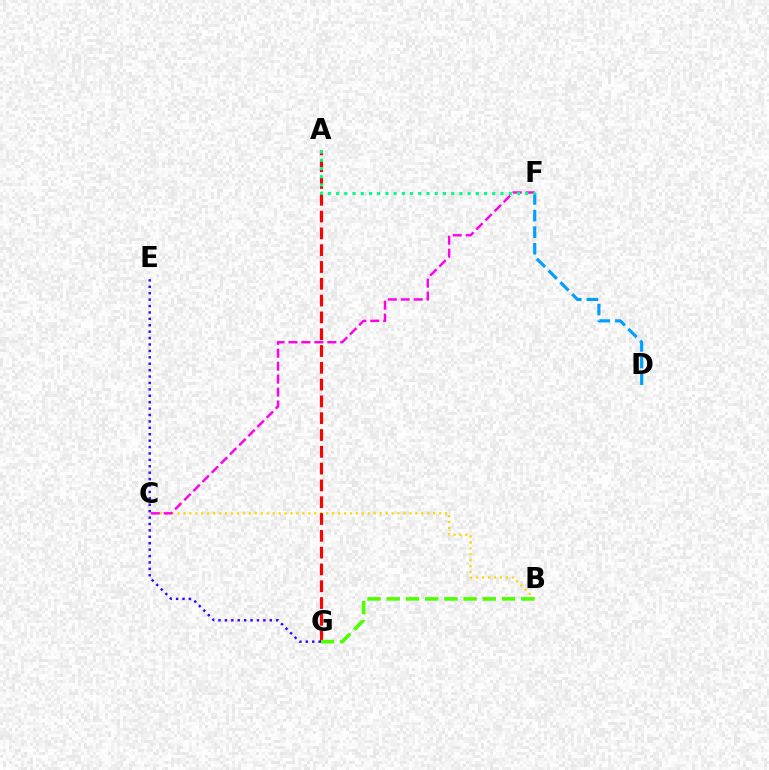{('B', 'C'): [{'color': '#ffd500', 'line_style': 'dotted', 'thickness': 1.62}], ('A', 'G'): [{'color': '#ff0000', 'line_style': 'dashed', 'thickness': 2.28}], ('C', 'F'): [{'color': '#ff00ed', 'line_style': 'dashed', 'thickness': 1.76}], ('B', 'G'): [{'color': '#4fff00', 'line_style': 'dashed', 'thickness': 2.61}], ('E', 'G'): [{'color': '#3700ff', 'line_style': 'dotted', 'thickness': 1.74}], ('D', 'F'): [{'color': '#009eff', 'line_style': 'dashed', 'thickness': 2.26}], ('A', 'F'): [{'color': '#00ff86', 'line_style': 'dotted', 'thickness': 2.23}]}